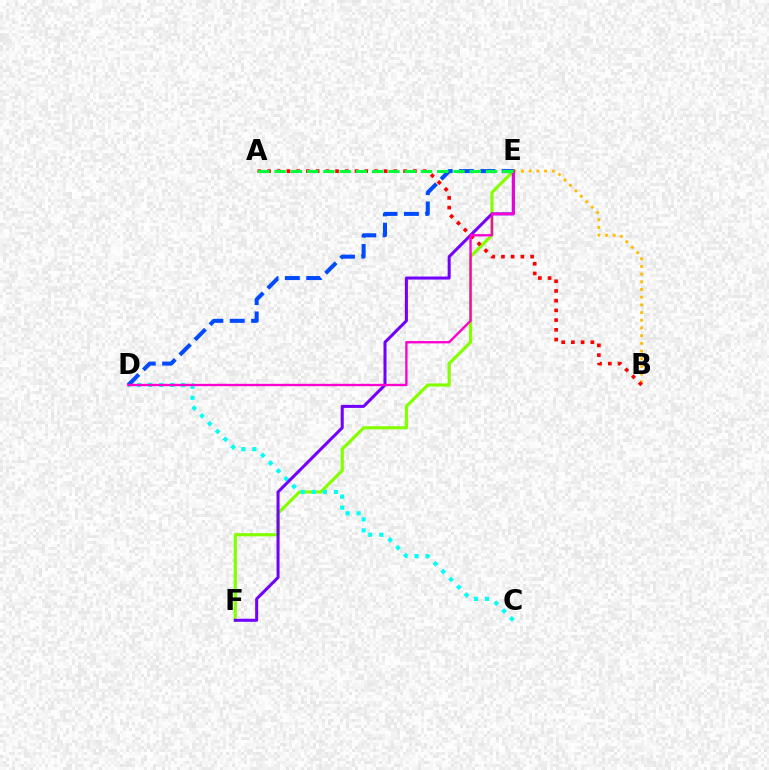{('B', 'E'): [{'color': '#ffbd00', 'line_style': 'dotted', 'thickness': 2.09}], ('E', 'F'): [{'color': '#84ff00', 'line_style': 'solid', 'thickness': 2.29}, {'color': '#7200ff', 'line_style': 'solid', 'thickness': 2.18}], ('C', 'D'): [{'color': '#00fff6', 'line_style': 'dotted', 'thickness': 3.0}], ('A', 'B'): [{'color': '#ff0000', 'line_style': 'dotted', 'thickness': 2.64}], ('D', 'E'): [{'color': '#004bff', 'line_style': 'dashed', 'thickness': 2.9}, {'color': '#ff00cf', 'line_style': 'solid', 'thickness': 1.7}], ('A', 'E'): [{'color': '#00ff39', 'line_style': 'dashed', 'thickness': 2.21}]}